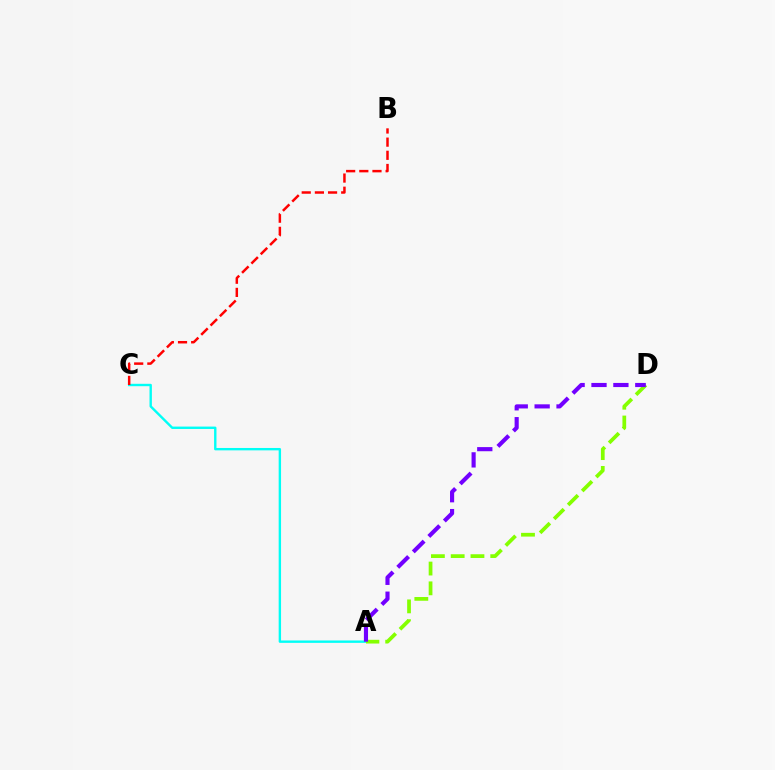{('A', 'C'): [{'color': '#00fff6', 'line_style': 'solid', 'thickness': 1.72}], ('A', 'D'): [{'color': '#84ff00', 'line_style': 'dashed', 'thickness': 2.69}, {'color': '#7200ff', 'line_style': 'dashed', 'thickness': 2.97}], ('B', 'C'): [{'color': '#ff0000', 'line_style': 'dashed', 'thickness': 1.79}]}